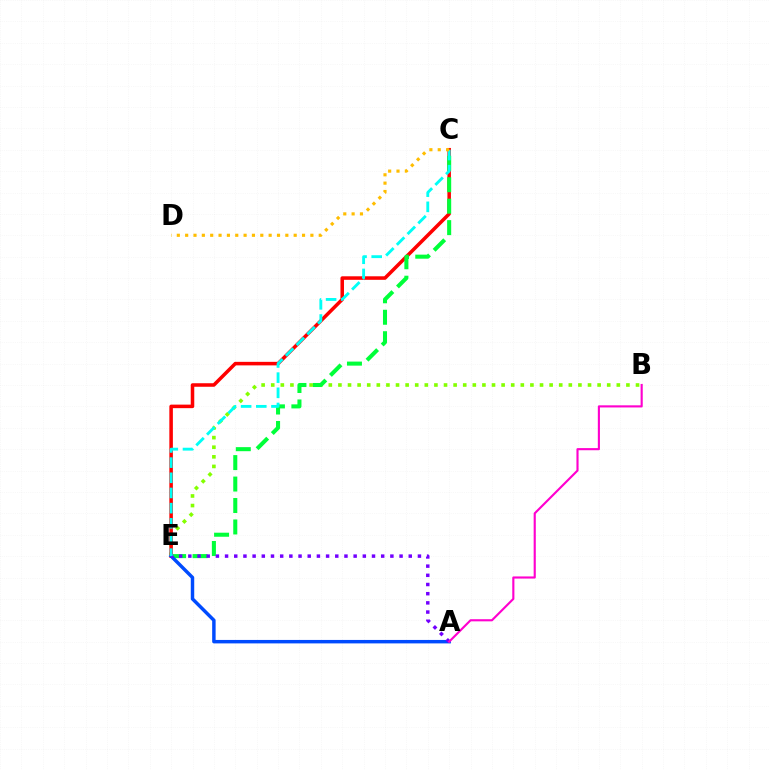{('B', 'E'): [{'color': '#84ff00', 'line_style': 'dotted', 'thickness': 2.61}], ('C', 'E'): [{'color': '#ff0000', 'line_style': 'solid', 'thickness': 2.54}, {'color': '#00ff39', 'line_style': 'dashed', 'thickness': 2.91}, {'color': '#00fff6', 'line_style': 'dashed', 'thickness': 2.06}], ('A', 'E'): [{'color': '#004bff', 'line_style': 'solid', 'thickness': 2.49}, {'color': '#7200ff', 'line_style': 'dotted', 'thickness': 2.5}], ('A', 'B'): [{'color': '#ff00cf', 'line_style': 'solid', 'thickness': 1.53}], ('C', 'D'): [{'color': '#ffbd00', 'line_style': 'dotted', 'thickness': 2.27}]}